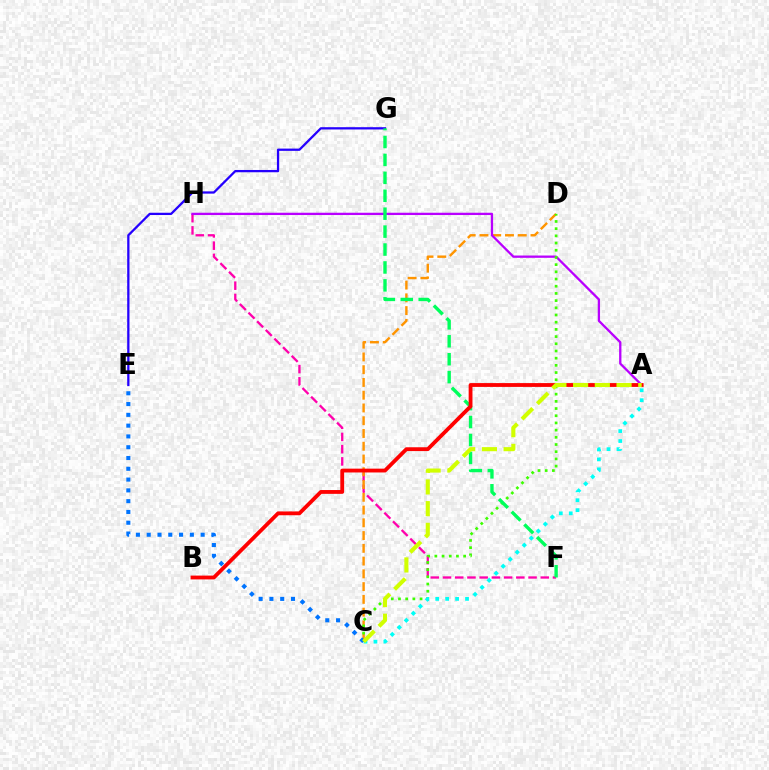{('F', 'H'): [{'color': '#ff00ac', 'line_style': 'dashed', 'thickness': 1.66}], ('E', 'G'): [{'color': '#2500ff', 'line_style': 'solid', 'thickness': 1.64}], ('C', 'D'): [{'color': '#ff9400', 'line_style': 'dashed', 'thickness': 1.73}, {'color': '#3dff00', 'line_style': 'dotted', 'thickness': 1.95}], ('A', 'H'): [{'color': '#b900ff', 'line_style': 'solid', 'thickness': 1.65}], ('F', 'G'): [{'color': '#00ff5c', 'line_style': 'dashed', 'thickness': 2.43}], ('A', 'B'): [{'color': '#ff0000', 'line_style': 'solid', 'thickness': 2.75}], ('A', 'C'): [{'color': '#00fff6', 'line_style': 'dotted', 'thickness': 2.7}, {'color': '#d1ff00', 'line_style': 'dashed', 'thickness': 2.95}], ('C', 'E'): [{'color': '#0074ff', 'line_style': 'dotted', 'thickness': 2.93}]}